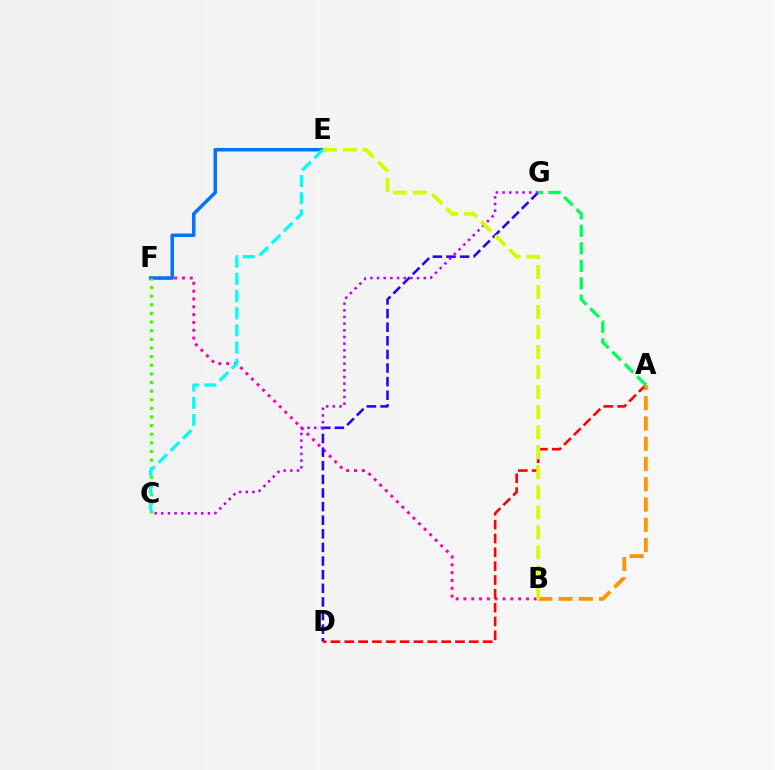{('B', 'F'): [{'color': '#ff00ac', 'line_style': 'dotted', 'thickness': 2.12}], ('D', 'G'): [{'color': '#2500ff', 'line_style': 'dashed', 'thickness': 1.85}], ('E', 'F'): [{'color': '#0074ff', 'line_style': 'solid', 'thickness': 2.54}], ('A', 'D'): [{'color': '#ff0000', 'line_style': 'dashed', 'thickness': 1.88}], ('C', 'G'): [{'color': '#b900ff', 'line_style': 'dotted', 'thickness': 1.81}], ('A', 'B'): [{'color': '#ff9400', 'line_style': 'dashed', 'thickness': 2.75}], ('C', 'F'): [{'color': '#3dff00', 'line_style': 'dotted', 'thickness': 2.34}], ('B', 'E'): [{'color': '#d1ff00', 'line_style': 'dashed', 'thickness': 2.72}], ('C', 'E'): [{'color': '#00fff6', 'line_style': 'dashed', 'thickness': 2.33}], ('A', 'G'): [{'color': '#00ff5c', 'line_style': 'dashed', 'thickness': 2.38}]}